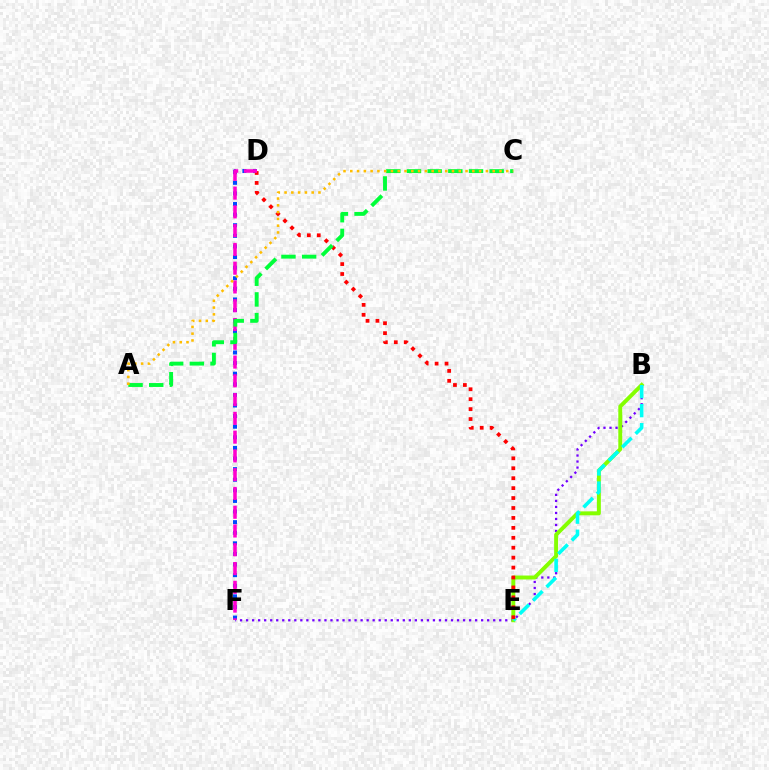{('B', 'F'): [{'color': '#7200ff', 'line_style': 'dotted', 'thickness': 1.64}], ('B', 'E'): [{'color': '#84ff00', 'line_style': 'solid', 'thickness': 2.84}, {'color': '#00fff6', 'line_style': 'dashed', 'thickness': 2.58}], ('D', 'F'): [{'color': '#004bff', 'line_style': 'dotted', 'thickness': 2.88}, {'color': '#ff00cf', 'line_style': 'dashed', 'thickness': 2.55}], ('D', 'E'): [{'color': '#ff0000', 'line_style': 'dotted', 'thickness': 2.7}], ('A', 'C'): [{'color': '#00ff39', 'line_style': 'dashed', 'thickness': 2.81}, {'color': '#ffbd00', 'line_style': 'dotted', 'thickness': 1.84}]}